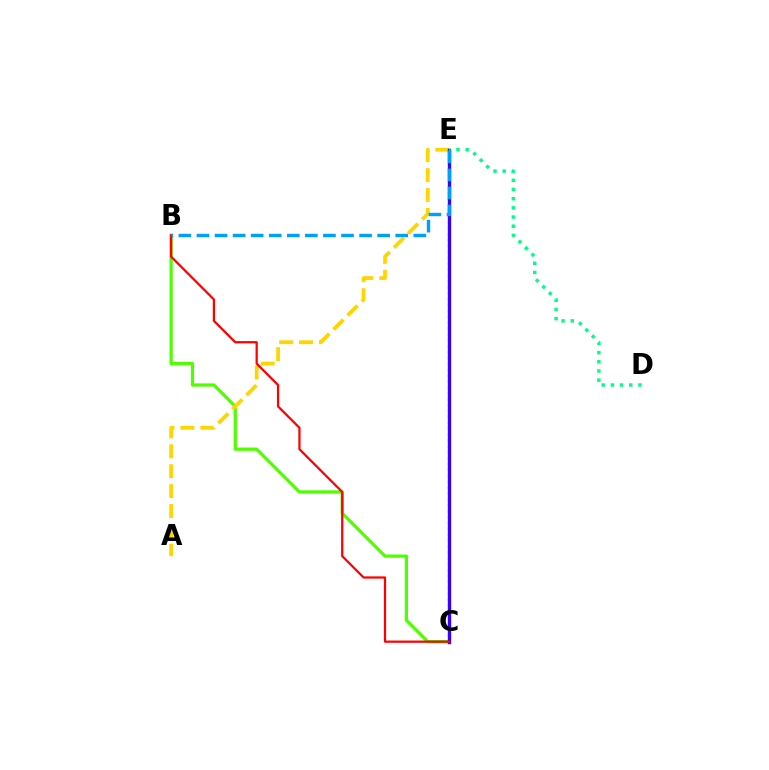{('B', 'C'): [{'color': '#4fff00', 'line_style': 'solid', 'thickness': 2.33}, {'color': '#ff0000', 'line_style': 'solid', 'thickness': 1.61}], ('A', 'E'): [{'color': '#ffd500', 'line_style': 'dashed', 'thickness': 2.7}], ('C', 'E'): [{'color': '#ff00ed', 'line_style': 'dotted', 'thickness': 1.6}, {'color': '#3700ff', 'line_style': 'solid', 'thickness': 2.42}], ('D', 'E'): [{'color': '#00ff86', 'line_style': 'dotted', 'thickness': 2.49}], ('B', 'E'): [{'color': '#009eff', 'line_style': 'dashed', 'thickness': 2.45}]}